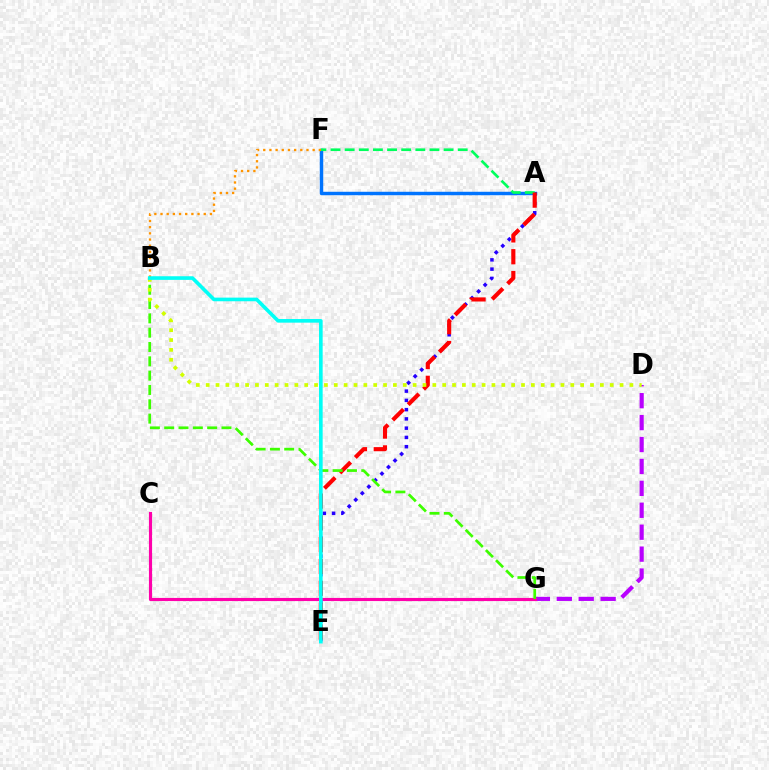{('A', 'F'): [{'color': '#0074ff', 'line_style': 'solid', 'thickness': 2.48}, {'color': '#00ff5c', 'line_style': 'dashed', 'thickness': 1.92}], ('D', 'G'): [{'color': '#b900ff', 'line_style': 'dashed', 'thickness': 2.98}], ('A', 'E'): [{'color': '#2500ff', 'line_style': 'dotted', 'thickness': 2.52}, {'color': '#ff0000', 'line_style': 'dashed', 'thickness': 2.96}], ('B', 'F'): [{'color': '#ff9400', 'line_style': 'dotted', 'thickness': 1.68}], ('C', 'G'): [{'color': '#ff00ac', 'line_style': 'solid', 'thickness': 2.26}], ('B', 'G'): [{'color': '#3dff00', 'line_style': 'dashed', 'thickness': 1.95}], ('B', 'D'): [{'color': '#d1ff00', 'line_style': 'dotted', 'thickness': 2.68}], ('B', 'E'): [{'color': '#00fff6', 'line_style': 'solid', 'thickness': 2.62}]}